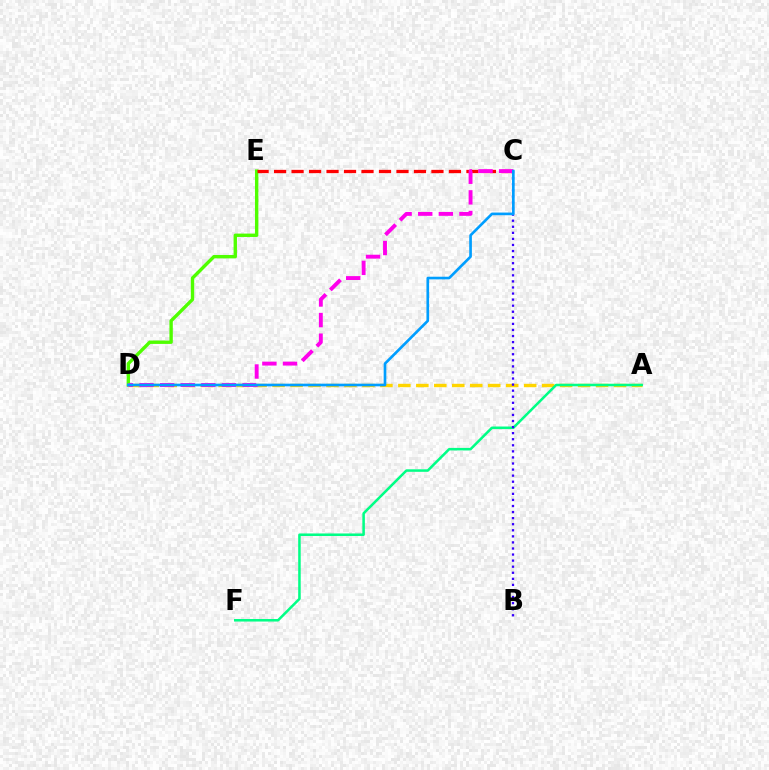{('D', 'E'): [{'color': '#4fff00', 'line_style': 'solid', 'thickness': 2.44}], ('C', 'E'): [{'color': '#ff0000', 'line_style': 'dashed', 'thickness': 2.38}], ('A', 'D'): [{'color': '#ffd500', 'line_style': 'dashed', 'thickness': 2.44}], ('A', 'F'): [{'color': '#00ff86', 'line_style': 'solid', 'thickness': 1.82}], ('B', 'C'): [{'color': '#3700ff', 'line_style': 'dotted', 'thickness': 1.65}], ('C', 'D'): [{'color': '#ff00ed', 'line_style': 'dashed', 'thickness': 2.8}, {'color': '#009eff', 'line_style': 'solid', 'thickness': 1.91}]}